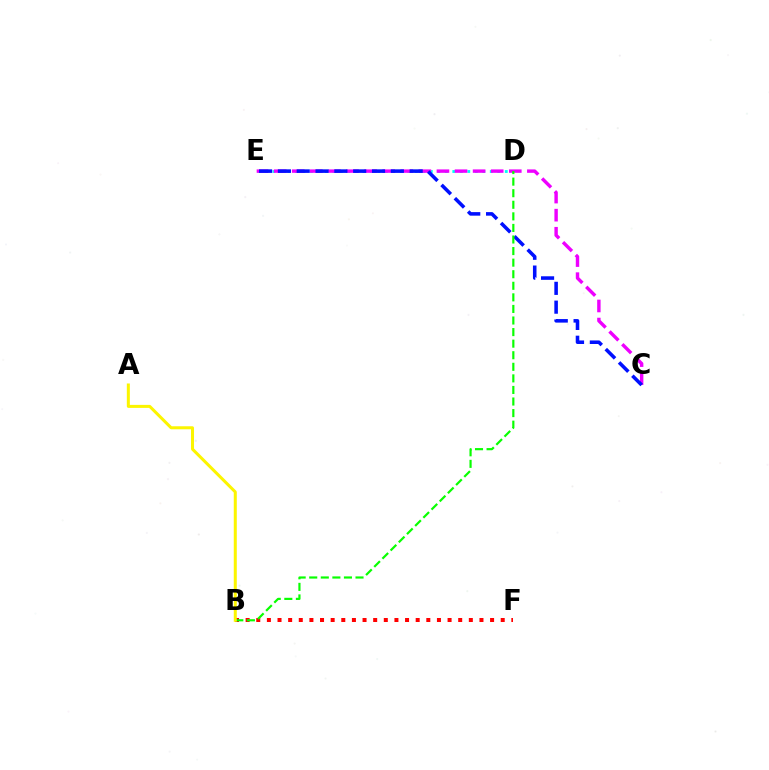{('D', 'E'): [{'color': '#00fff6', 'line_style': 'dotted', 'thickness': 2.04}], ('C', 'E'): [{'color': '#ee00ff', 'line_style': 'dashed', 'thickness': 2.46}, {'color': '#0010ff', 'line_style': 'dashed', 'thickness': 2.56}], ('B', 'F'): [{'color': '#ff0000', 'line_style': 'dotted', 'thickness': 2.89}], ('B', 'D'): [{'color': '#08ff00', 'line_style': 'dashed', 'thickness': 1.57}], ('A', 'B'): [{'color': '#fcf500', 'line_style': 'solid', 'thickness': 2.18}]}